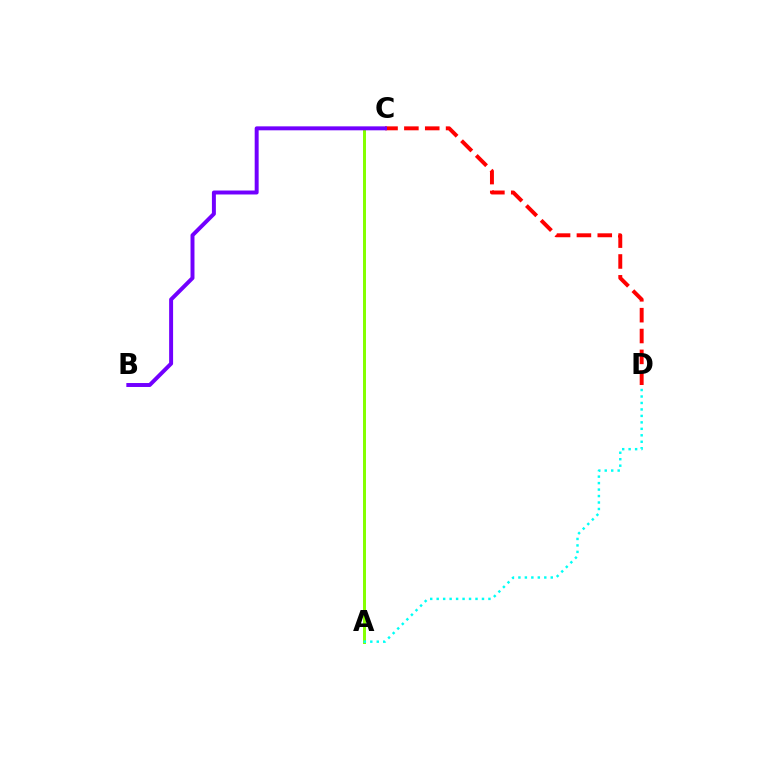{('A', 'C'): [{'color': '#84ff00', 'line_style': 'solid', 'thickness': 2.14}], ('A', 'D'): [{'color': '#00fff6', 'line_style': 'dotted', 'thickness': 1.76}], ('C', 'D'): [{'color': '#ff0000', 'line_style': 'dashed', 'thickness': 2.83}], ('B', 'C'): [{'color': '#7200ff', 'line_style': 'solid', 'thickness': 2.85}]}